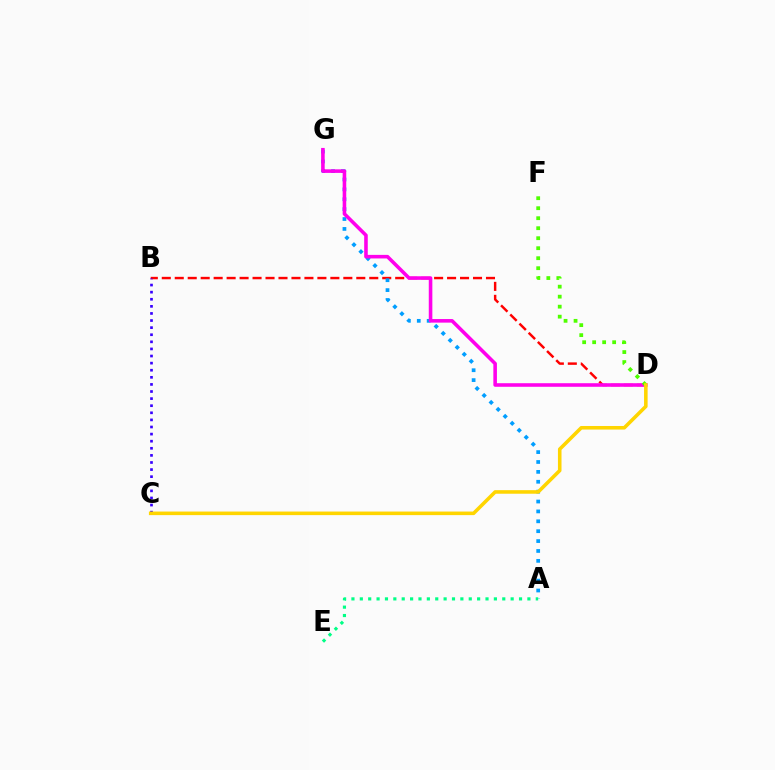{('B', 'D'): [{'color': '#ff0000', 'line_style': 'dashed', 'thickness': 1.76}], ('A', 'G'): [{'color': '#009eff', 'line_style': 'dotted', 'thickness': 2.69}], ('B', 'C'): [{'color': '#3700ff', 'line_style': 'dotted', 'thickness': 1.93}], ('D', 'G'): [{'color': '#ff00ed', 'line_style': 'solid', 'thickness': 2.57}], ('D', 'F'): [{'color': '#4fff00', 'line_style': 'dotted', 'thickness': 2.72}], ('A', 'E'): [{'color': '#00ff86', 'line_style': 'dotted', 'thickness': 2.28}], ('C', 'D'): [{'color': '#ffd500', 'line_style': 'solid', 'thickness': 2.57}]}